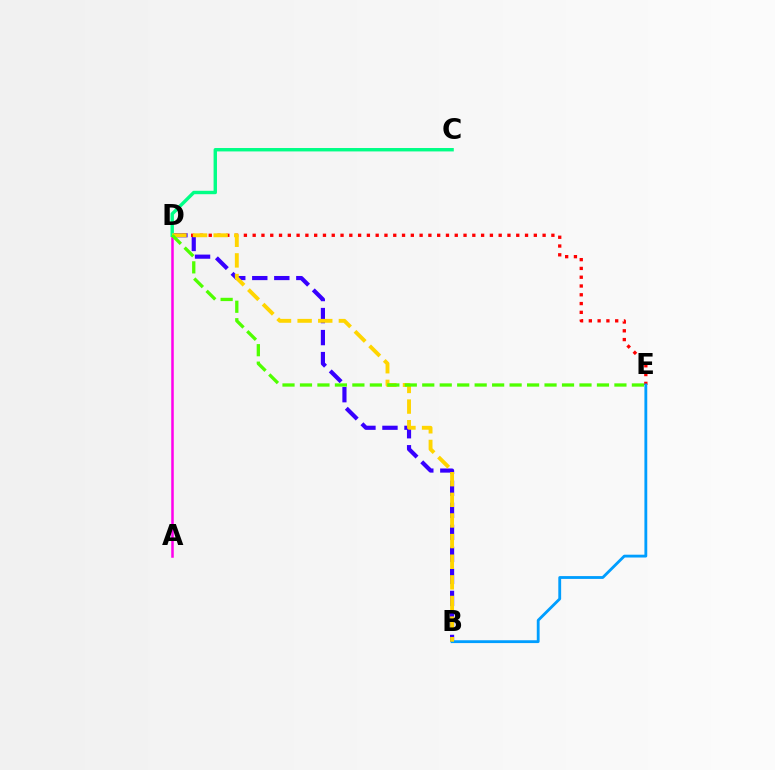{('A', 'D'): [{'color': '#ff00ed', 'line_style': 'solid', 'thickness': 1.82}], ('B', 'D'): [{'color': '#3700ff', 'line_style': 'dashed', 'thickness': 2.99}, {'color': '#ffd500', 'line_style': 'dashed', 'thickness': 2.8}], ('D', 'E'): [{'color': '#ff0000', 'line_style': 'dotted', 'thickness': 2.39}, {'color': '#4fff00', 'line_style': 'dashed', 'thickness': 2.37}], ('C', 'D'): [{'color': '#00ff86', 'line_style': 'solid', 'thickness': 2.45}], ('B', 'E'): [{'color': '#009eff', 'line_style': 'solid', 'thickness': 2.04}]}